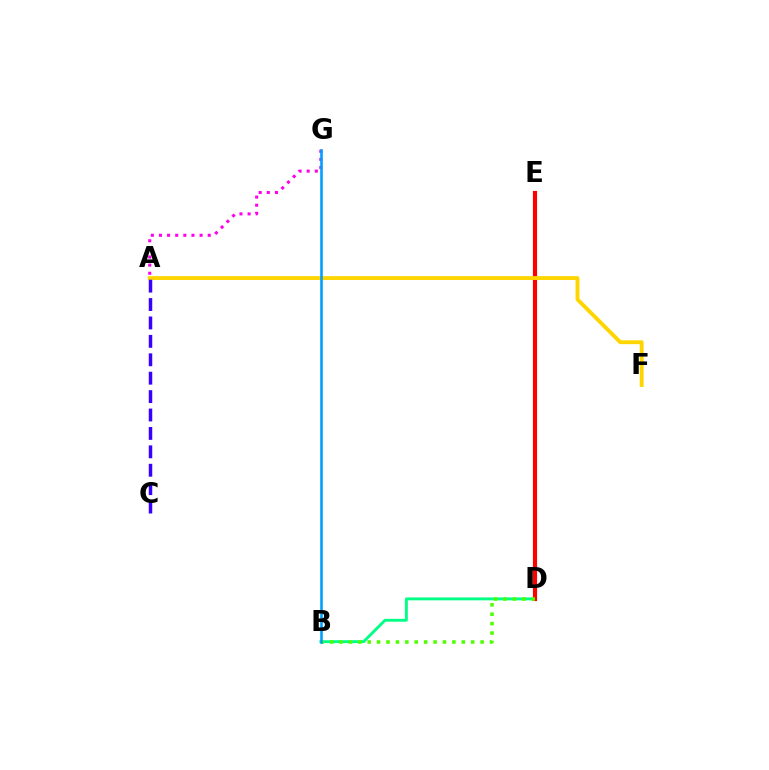{('B', 'D'): [{'color': '#00ff86', 'line_style': 'solid', 'thickness': 2.07}, {'color': '#4fff00', 'line_style': 'dotted', 'thickness': 2.56}], ('D', 'E'): [{'color': '#ff0000', 'line_style': 'solid', 'thickness': 2.99}], ('A', 'F'): [{'color': '#ffd500', 'line_style': 'solid', 'thickness': 2.78}], ('A', 'G'): [{'color': '#ff00ed', 'line_style': 'dotted', 'thickness': 2.21}], ('A', 'C'): [{'color': '#3700ff', 'line_style': 'dashed', 'thickness': 2.5}], ('B', 'G'): [{'color': '#009eff', 'line_style': 'solid', 'thickness': 1.86}]}